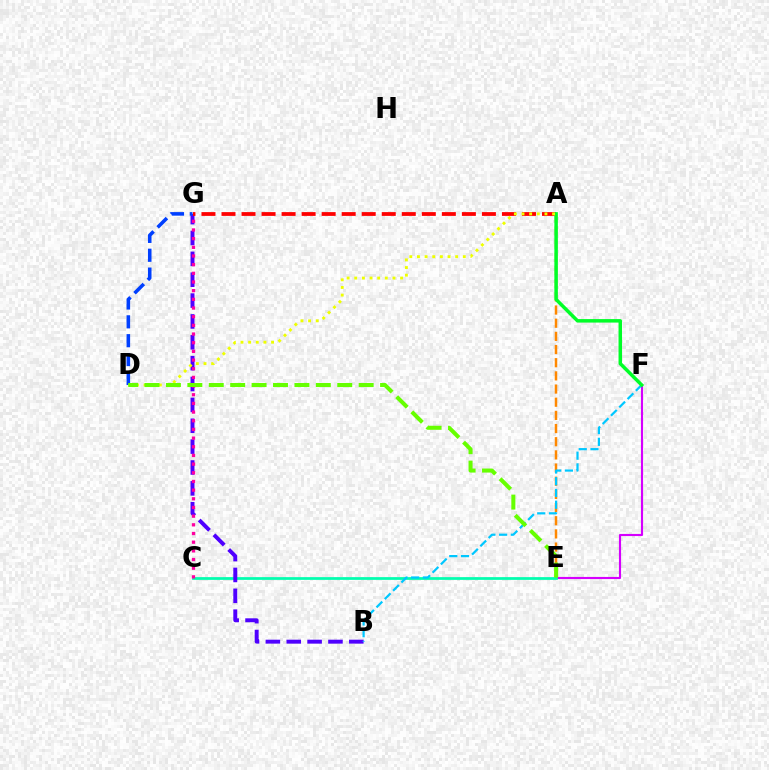{('E', 'F'): [{'color': '#d600ff', 'line_style': 'solid', 'thickness': 1.54}], ('A', 'E'): [{'color': '#ff8800', 'line_style': 'dashed', 'thickness': 1.79}], ('C', 'E'): [{'color': '#00ffaf', 'line_style': 'solid', 'thickness': 1.97}], ('B', 'G'): [{'color': '#4f00ff', 'line_style': 'dashed', 'thickness': 2.83}], ('A', 'G'): [{'color': '#ff0000', 'line_style': 'dashed', 'thickness': 2.72}], ('C', 'G'): [{'color': '#ff00a0', 'line_style': 'dotted', 'thickness': 2.36}], ('D', 'G'): [{'color': '#003fff', 'line_style': 'dashed', 'thickness': 2.56}], ('B', 'F'): [{'color': '#00c7ff', 'line_style': 'dashed', 'thickness': 1.6}], ('A', 'F'): [{'color': '#00ff27', 'line_style': 'solid', 'thickness': 2.51}], ('A', 'D'): [{'color': '#eeff00', 'line_style': 'dotted', 'thickness': 2.08}], ('D', 'E'): [{'color': '#66ff00', 'line_style': 'dashed', 'thickness': 2.91}]}